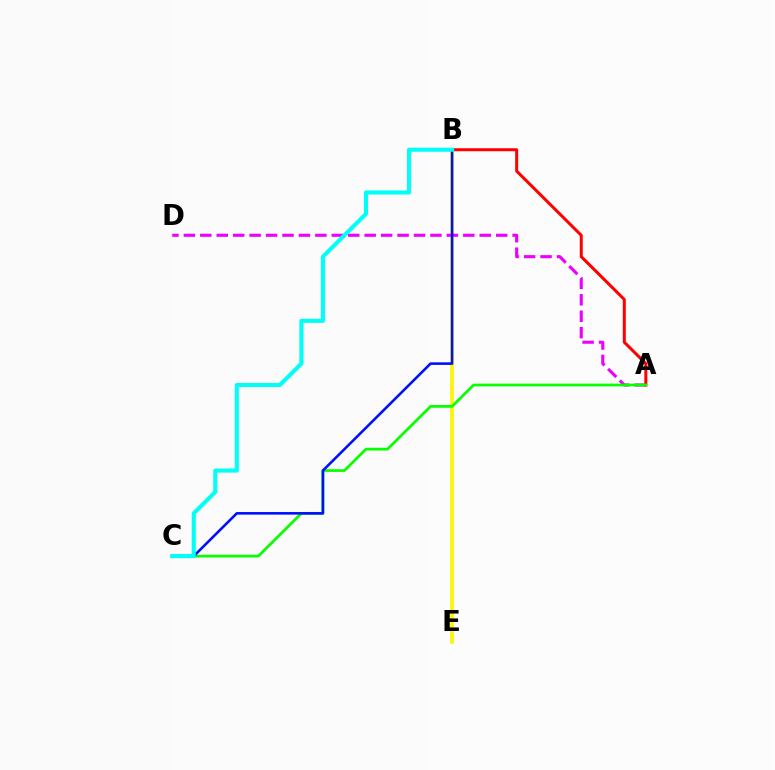{('B', 'E'): [{'color': '#fcf500', 'line_style': 'solid', 'thickness': 2.6}], ('A', 'D'): [{'color': '#ee00ff', 'line_style': 'dashed', 'thickness': 2.23}], ('A', 'B'): [{'color': '#ff0000', 'line_style': 'solid', 'thickness': 2.16}], ('A', 'C'): [{'color': '#08ff00', 'line_style': 'solid', 'thickness': 1.97}], ('B', 'C'): [{'color': '#0010ff', 'line_style': 'solid', 'thickness': 1.86}, {'color': '#00fff6', 'line_style': 'solid', 'thickness': 2.94}]}